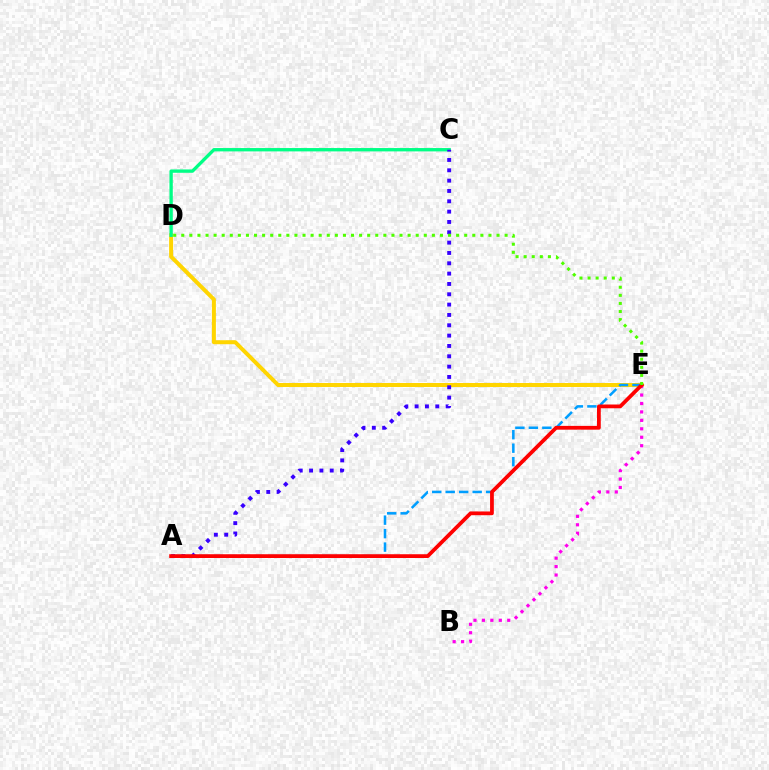{('D', 'E'): [{'color': '#ffd500', 'line_style': 'solid', 'thickness': 2.87}, {'color': '#4fff00', 'line_style': 'dotted', 'thickness': 2.2}], ('A', 'E'): [{'color': '#009eff', 'line_style': 'dashed', 'thickness': 1.83}, {'color': '#ff0000', 'line_style': 'solid', 'thickness': 2.71}], ('B', 'E'): [{'color': '#ff00ed', 'line_style': 'dotted', 'thickness': 2.29}], ('C', 'D'): [{'color': '#00ff86', 'line_style': 'solid', 'thickness': 2.4}], ('A', 'C'): [{'color': '#3700ff', 'line_style': 'dotted', 'thickness': 2.81}]}